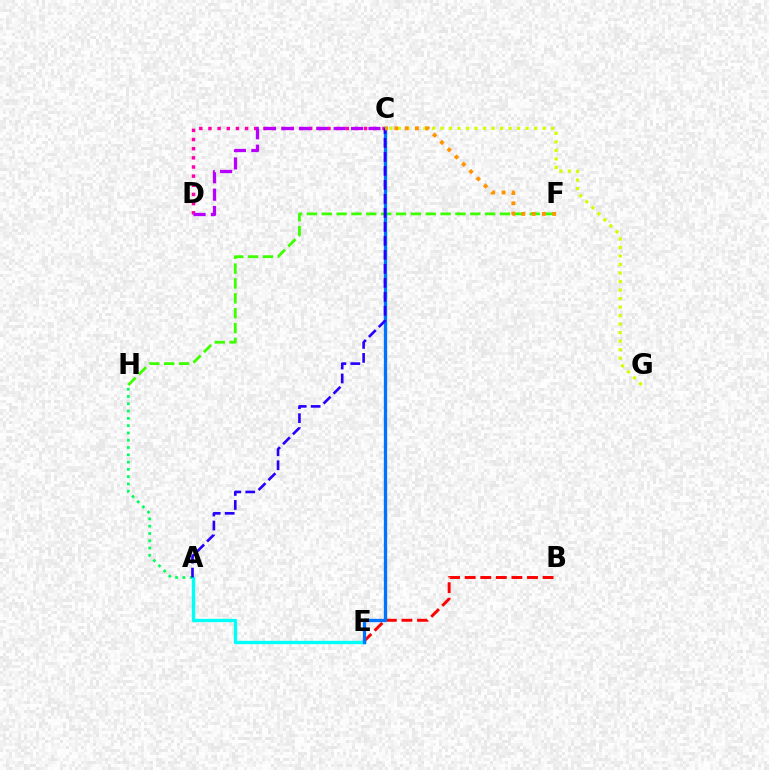{('C', 'D'): [{'color': '#ff00ac', 'line_style': 'dotted', 'thickness': 2.49}, {'color': '#b900ff', 'line_style': 'dashed', 'thickness': 2.36}], ('A', 'H'): [{'color': '#00ff5c', 'line_style': 'dotted', 'thickness': 1.98}], ('B', 'E'): [{'color': '#ff0000', 'line_style': 'dashed', 'thickness': 2.12}], ('F', 'H'): [{'color': '#3dff00', 'line_style': 'dashed', 'thickness': 2.02}], ('A', 'E'): [{'color': '#00fff6', 'line_style': 'solid', 'thickness': 2.43}], ('C', 'E'): [{'color': '#0074ff', 'line_style': 'solid', 'thickness': 2.38}], ('C', 'G'): [{'color': '#d1ff00', 'line_style': 'dotted', 'thickness': 2.31}], ('A', 'C'): [{'color': '#2500ff', 'line_style': 'dashed', 'thickness': 1.9}], ('C', 'F'): [{'color': '#ff9400', 'line_style': 'dotted', 'thickness': 2.8}]}